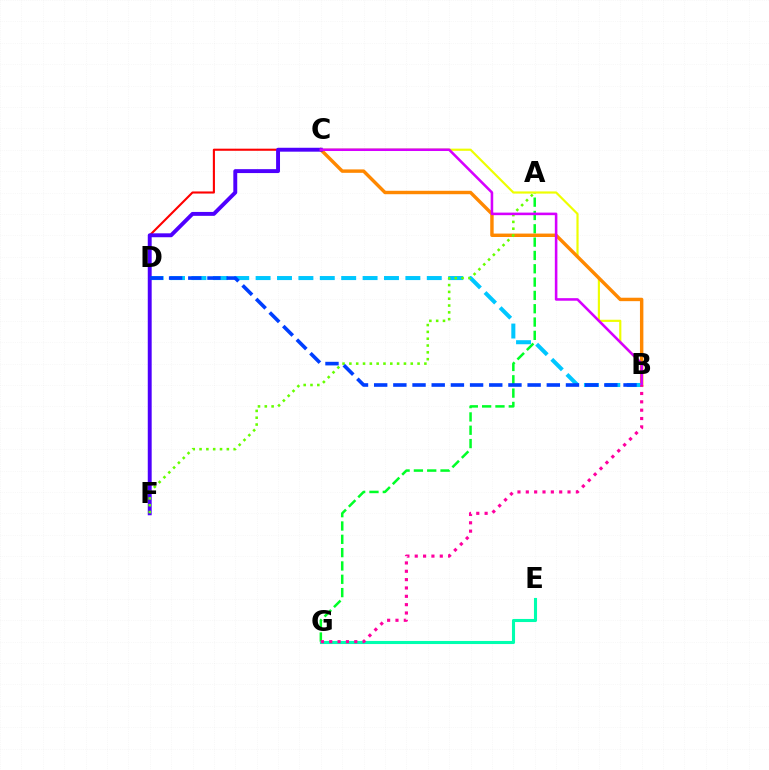{('A', 'G'): [{'color': '#00ff27', 'line_style': 'dashed', 'thickness': 1.81}], ('B', 'C'): [{'color': '#eeff00', 'line_style': 'solid', 'thickness': 1.56}, {'color': '#ff8800', 'line_style': 'solid', 'thickness': 2.47}, {'color': '#d600ff', 'line_style': 'solid', 'thickness': 1.85}], ('C', 'D'): [{'color': '#ff0000', 'line_style': 'solid', 'thickness': 1.51}], ('B', 'D'): [{'color': '#00c7ff', 'line_style': 'dashed', 'thickness': 2.91}, {'color': '#003fff', 'line_style': 'dashed', 'thickness': 2.61}], ('C', 'F'): [{'color': '#4f00ff', 'line_style': 'solid', 'thickness': 2.82}], ('A', 'F'): [{'color': '#66ff00', 'line_style': 'dotted', 'thickness': 1.85}], ('E', 'G'): [{'color': '#00ffaf', 'line_style': 'solid', 'thickness': 2.22}], ('B', 'G'): [{'color': '#ff00a0', 'line_style': 'dotted', 'thickness': 2.27}]}